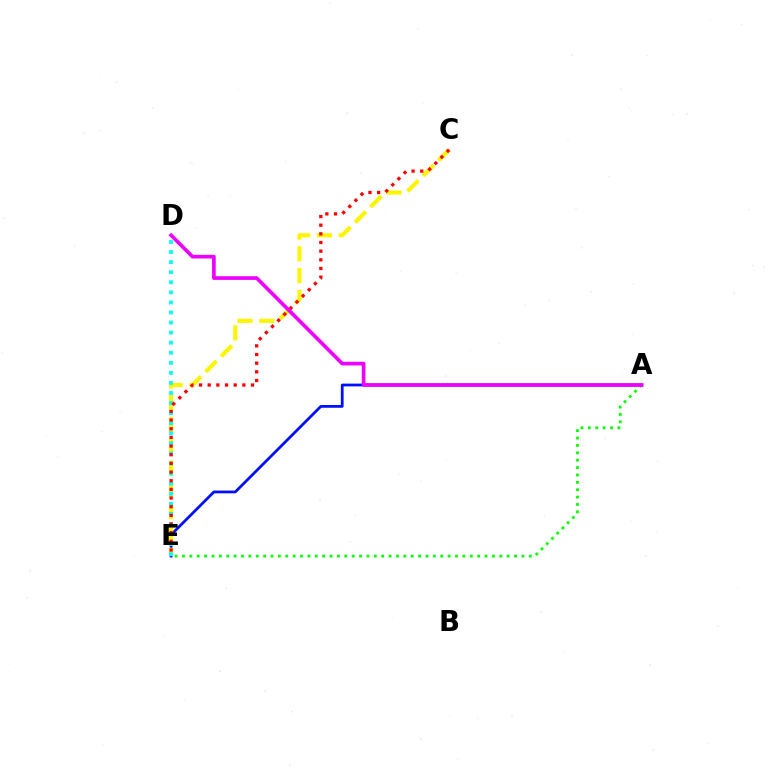{('A', 'E'): [{'color': '#0010ff', 'line_style': 'solid', 'thickness': 1.99}, {'color': '#08ff00', 'line_style': 'dotted', 'thickness': 2.0}], ('C', 'E'): [{'color': '#fcf500', 'line_style': 'dashed', 'thickness': 2.96}, {'color': '#ff0000', 'line_style': 'dotted', 'thickness': 2.35}], ('D', 'E'): [{'color': '#00fff6', 'line_style': 'dotted', 'thickness': 2.74}], ('A', 'D'): [{'color': '#ee00ff', 'line_style': 'solid', 'thickness': 2.64}]}